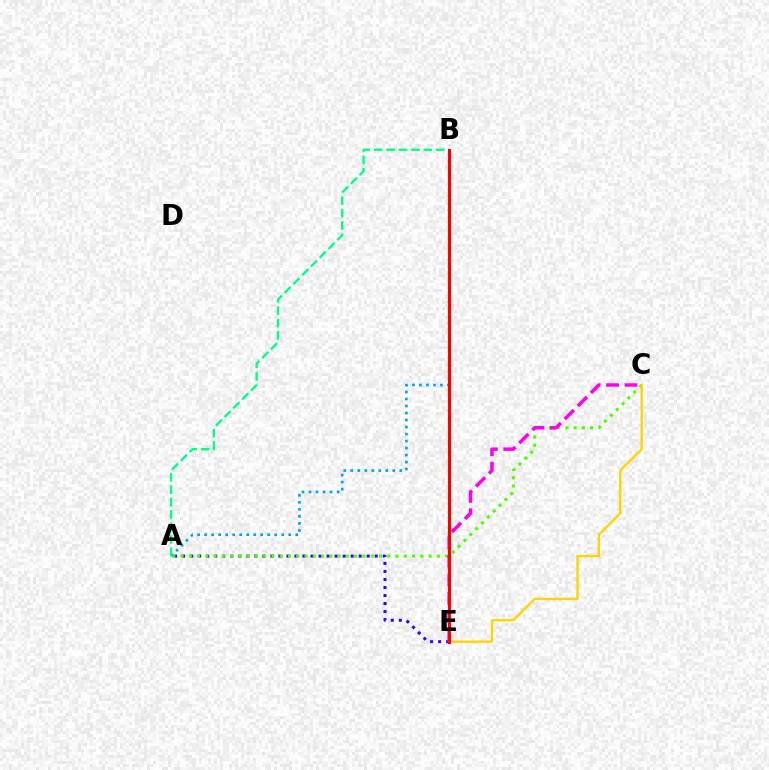{('A', 'E'): [{'color': '#3700ff', 'line_style': 'dotted', 'thickness': 2.18}], ('A', 'C'): [{'color': '#4fff00', 'line_style': 'dotted', 'thickness': 2.25}], ('A', 'B'): [{'color': '#009eff', 'line_style': 'dotted', 'thickness': 1.9}, {'color': '#00ff86', 'line_style': 'dashed', 'thickness': 1.69}], ('C', 'E'): [{'color': '#ff00ed', 'line_style': 'dashed', 'thickness': 2.51}, {'color': '#ffd500', 'line_style': 'solid', 'thickness': 1.7}], ('B', 'E'): [{'color': '#ff0000', 'line_style': 'solid', 'thickness': 2.24}]}